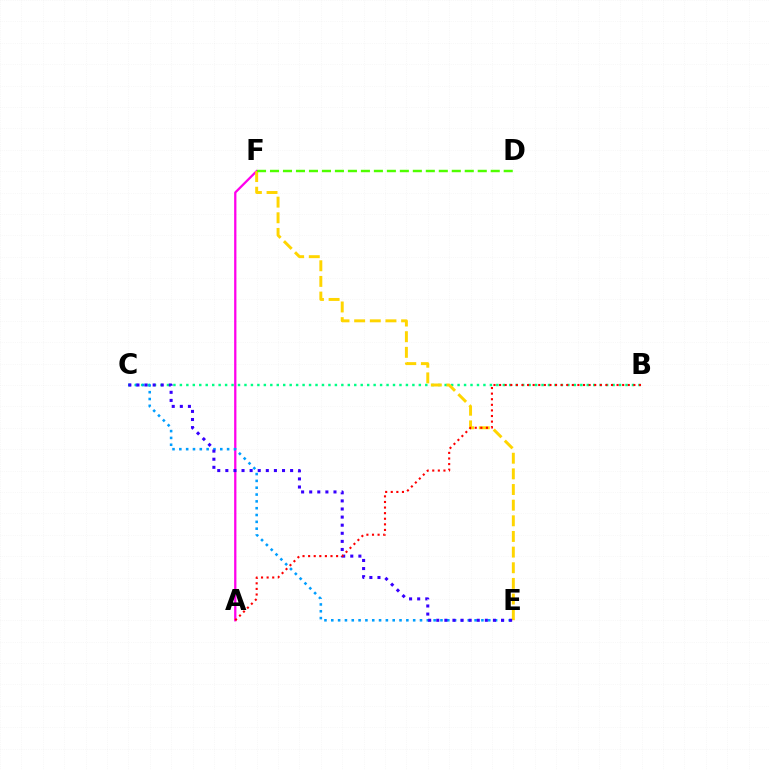{('B', 'C'): [{'color': '#00ff86', 'line_style': 'dotted', 'thickness': 1.75}], ('A', 'F'): [{'color': '#ff00ed', 'line_style': 'solid', 'thickness': 1.64}], ('C', 'E'): [{'color': '#009eff', 'line_style': 'dotted', 'thickness': 1.85}, {'color': '#3700ff', 'line_style': 'dotted', 'thickness': 2.2}], ('E', 'F'): [{'color': '#ffd500', 'line_style': 'dashed', 'thickness': 2.13}], ('A', 'B'): [{'color': '#ff0000', 'line_style': 'dotted', 'thickness': 1.52}], ('D', 'F'): [{'color': '#4fff00', 'line_style': 'dashed', 'thickness': 1.76}]}